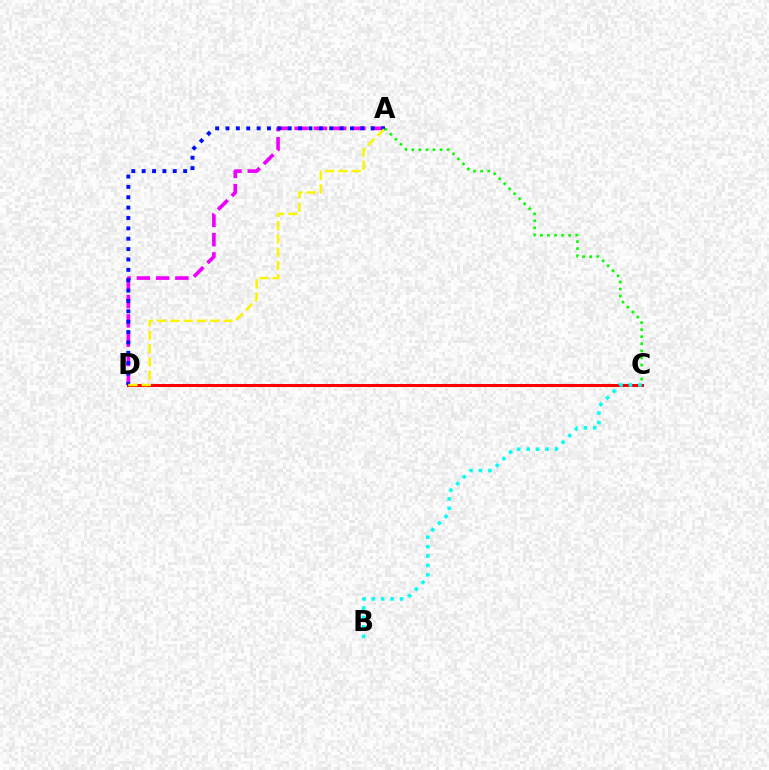{('C', 'D'): [{'color': '#ff0000', 'line_style': 'solid', 'thickness': 2.19}], ('A', 'D'): [{'color': '#ee00ff', 'line_style': 'dashed', 'thickness': 2.62}, {'color': '#0010ff', 'line_style': 'dotted', 'thickness': 2.82}, {'color': '#fcf500', 'line_style': 'dashed', 'thickness': 1.8}], ('B', 'C'): [{'color': '#00fff6', 'line_style': 'dotted', 'thickness': 2.56}], ('A', 'C'): [{'color': '#08ff00', 'line_style': 'dotted', 'thickness': 1.92}]}